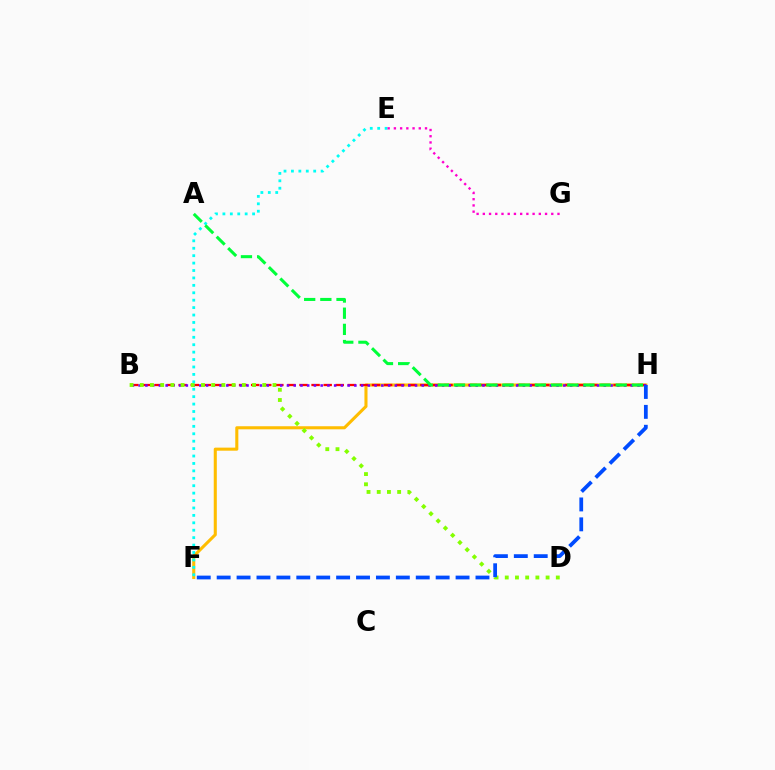{('F', 'H'): [{'color': '#ffbd00', 'line_style': 'solid', 'thickness': 2.21}, {'color': '#004bff', 'line_style': 'dashed', 'thickness': 2.7}], ('B', 'H'): [{'color': '#ff0000', 'line_style': 'dashed', 'thickness': 1.64}, {'color': '#7200ff', 'line_style': 'dotted', 'thickness': 1.83}], ('B', 'D'): [{'color': '#84ff00', 'line_style': 'dotted', 'thickness': 2.77}], ('E', 'F'): [{'color': '#00fff6', 'line_style': 'dotted', 'thickness': 2.02}], ('E', 'G'): [{'color': '#ff00cf', 'line_style': 'dotted', 'thickness': 1.69}], ('A', 'H'): [{'color': '#00ff39', 'line_style': 'dashed', 'thickness': 2.2}]}